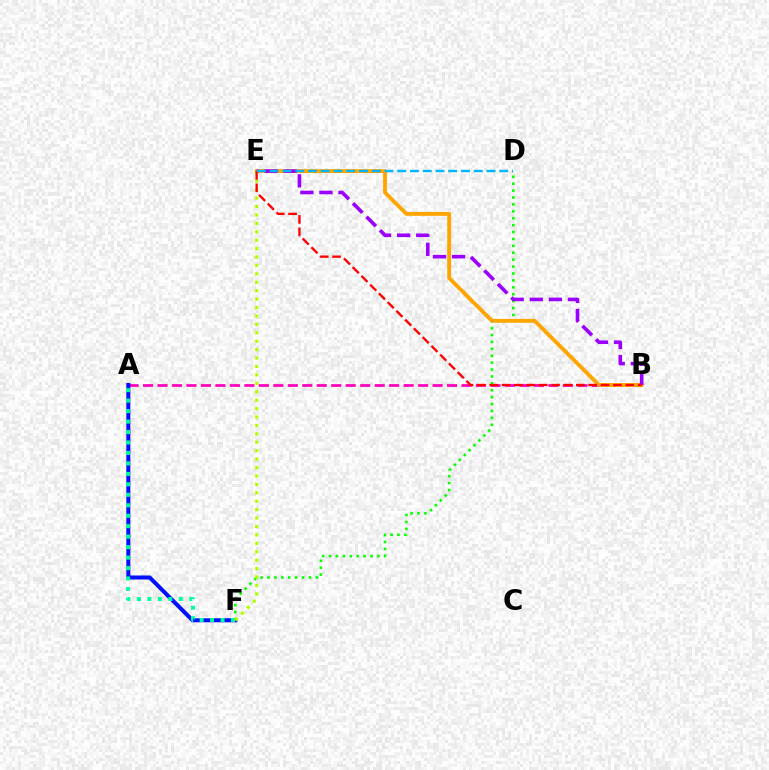{('A', 'B'): [{'color': '#ff00bd', 'line_style': 'dashed', 'thickness': 1.97}], ('D', 'F'): [{'color': '#08ff00', 'line_style': 'dotted', 'thickness': 1.88}], ('A', 'F'): [{'color': '#0010ff', 'line_style': 'solid', 'thickness': 2.89}, {'color': '#00ff9d', 'line_style': 'dotted', 'thickness': 2.84}], ('B', 'E'): [{'color': '#ffa500', 'line_style': 'solid', 'thickness': 2.78}, {'color': '#9b00ff', 'line_style': 'dashed', 'thickness': 2.59}, {'color': '#ff0000', 'line_style': 'dashed', 'thickness': 1.68}], ('E', 'F'): [{'color': '#b3ff00', 'line_style': 'dotted', 'thickness': 2.29}], ('D', 'E'): [{'color': '#00b5ff', 'line_style': 'dashed', 'thickness': 1.73}]}